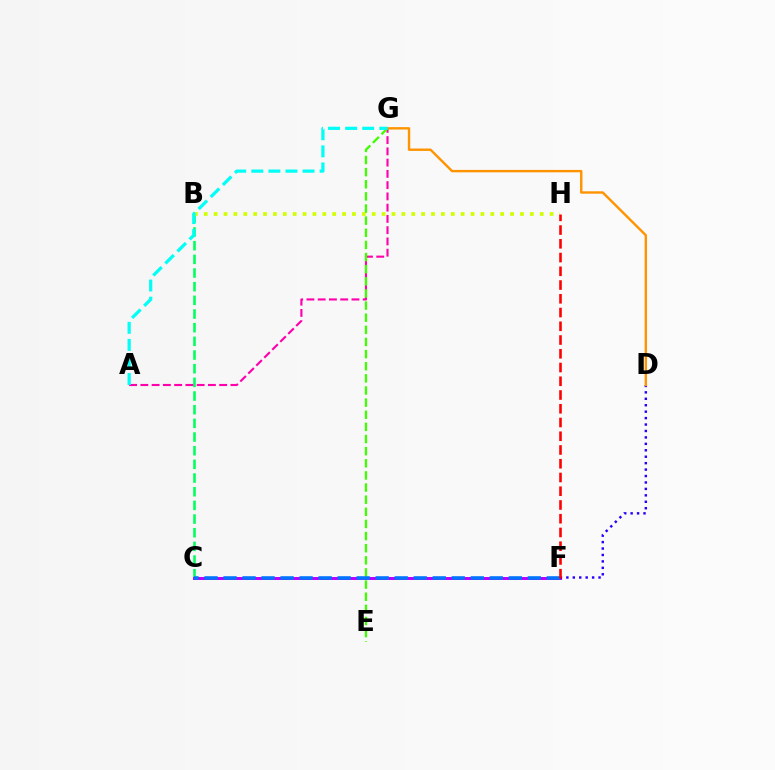{('B', 'C'): [{'color': '#00ff5c', 'line_style': 'dashed', 'thickness': 1.86}], ('A', 'G'): [{'color': '#ff00ac', 'line_style': 'dashed', 'thickness': 1.53}, {'color': '#00fff6', 'line_style': 'dashed', 'thickness': 2.32}], ('B', 'H'): [{'color': '#d1ff00', 'line_style': 'dotted', 'thickness': 2.68}], ('E', 'G'): [{'color': '#3dff00', 'line_style': 'dashed', 'thickness': 1.65}], ('C', 'F'): [{'color': '#b900ff', 'line_style': 'solid', 'thickness': 2.14}, {'color': '#0074ff', 'line_style': 'dashed', 'thickness': 2.58}], ('D', 'F'): [{'color': '#2500ff', 'line_style': 'dotted', 'thickness': 1.75}], ('D', 'G'): [{'color': '#ff9400', 'line_style': 'solid', 'thickness': 1.73}], ('F', 'H'): [{'color': '#ff0000', 'line_style': 'dashed', 'thickness': 1.87}]}